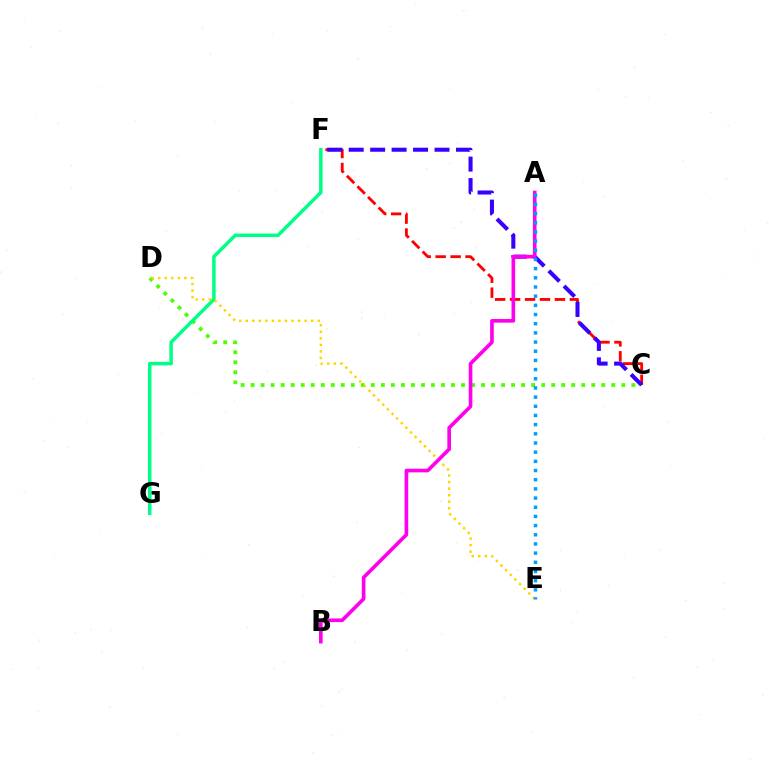{('C', 'D'): [{'color': '#4fff00', 'line_style': 'dotted', 'thickness': 2.72}], ('C', 'F'): [{'color': '#ff0000', 'line_style': 'dashed', 'thickness': 2.03}, {'color': '#3700ff', 'line_style': 'dashed', 'thickness': 2.92}], ('F', 'G'): [{'color': '#00ff86', 'line_style': 'solid', 'thickness': 2.51}], ('D', 'E'): [{'color': '#ffd500', 'line_style': 'dotted', 'thickness': 1.78}], ('A', 'B'): [{'color': '#ff00ed', 'line_style': 'solid', 'thickness': 2.62}], ('A', 'E'): [{'color': '#009eff', 'line_style': 'dotted', 'thickness': 2.49}]}